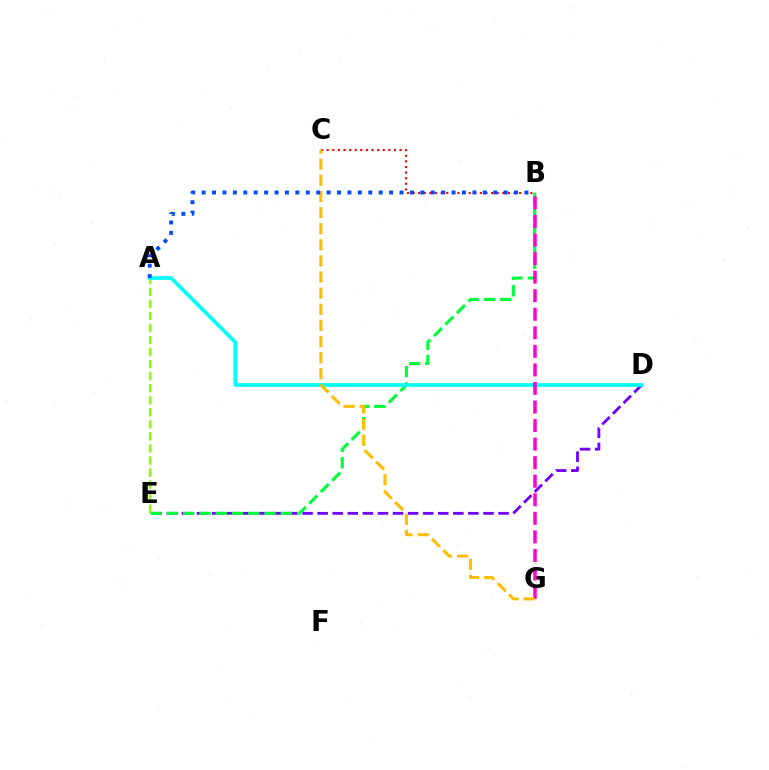{('D', 'E'): [{'color': '#7200ff', 'line_style': 'dashed', 'thickness': 2.05}], ('B', 'E'): [{'color': '#00ff39', 'line_style': 'dashed', 'thickness': 2.21}], ('A', 'E'): [{'color': '#84ff00', 'line_style': 'dashed', 'thickness': 1.64}], ('B', 'C'): [{'color': '#ff0000', 'line_style': 'dotted', 'thickness': 1.52}], ('A', 'D'): [{'color': '#00fff6', 'line_style': 'solid', 'thickness': 2.64}], ('B', 'G'): [{'color': '#ff00cf', 'line_style': 'dashed', 'thickness': 2.52}], ('C', 'G'): [{'color': '#ffbd00', 'line_style': 'dashed', 'thickness': 2.19}], ('A', 'B'): [{'color': '#004bff', 'line_style': 'dotted', 'thickness': 2.83}]}